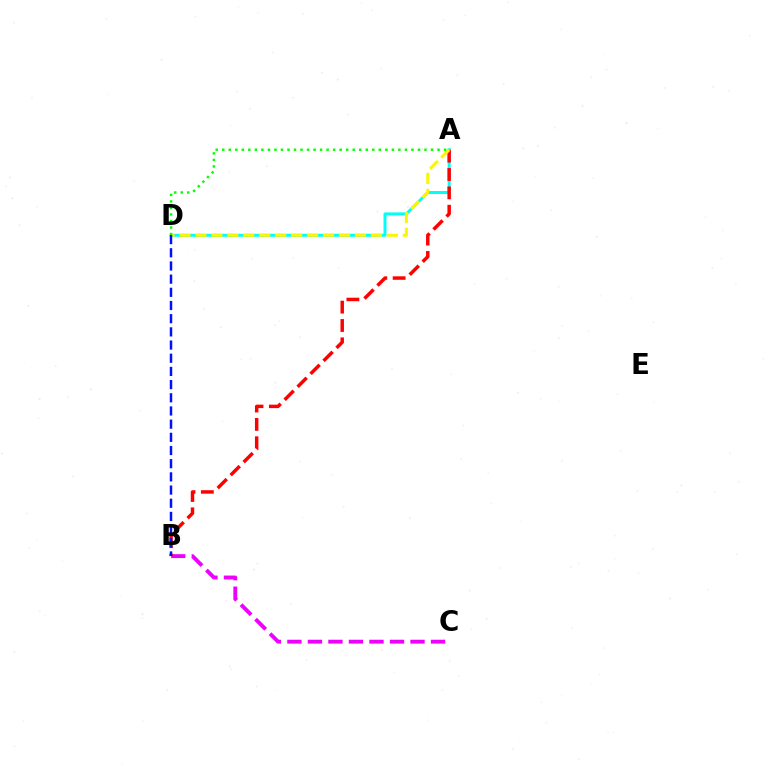{('A', 'D'): [{'color': '#00fff6', 'line_style': 'solid', 'thickness': 2.15}, {'color': '#fcf500', 'line_style': 'dashed', 'thickness': 2.17}, {'color': '#08ff00', 'line_style': 'dotted', 'thickness': 1.77}], ('B', 'C'): [{'color': '#ee00ff', 'line_style': 'dashed', 'thickness': 2.79}], ('A', 'B'): [{'color': '#ff0000', 'line_style': 'dashed', 'thickness': 2.49}], ('B', 'D'): [{'color': '#0010ff', 'line_style': 'dashed', 'thickness': 1.79}]}